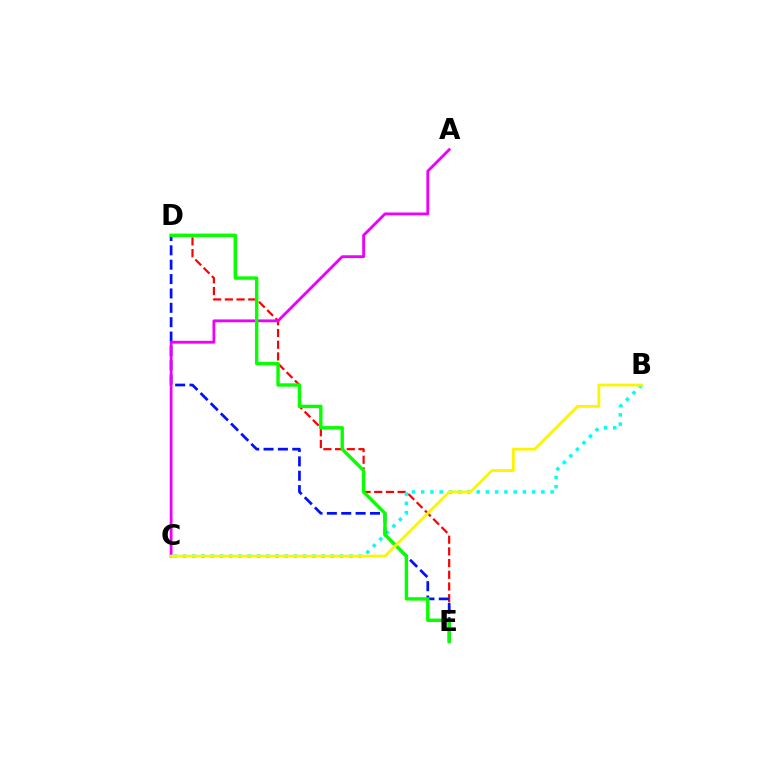{('D', 'E'): [{'color': '#ff0000', 'line_style': 'dashed', 'thickness': 1.59}, {'color': '#0010ff', 'line_style': 'dashed', 'thickness': 1.95}, {'color': '#08ff00', 'line_style': 'solid', 'thickness': 2.45}], ('B', 'C'): [{'color': '#00fff6', 'line_style': 'dotted', 'thickness': 2.51}, {'color': '#fcf500', 'line_style': 'solid', 'thickness': 2.02}], ('A', 'C'): [{'color': '#ee00ff', 'line_style': 'solid', 'thickness': 2.03}]}